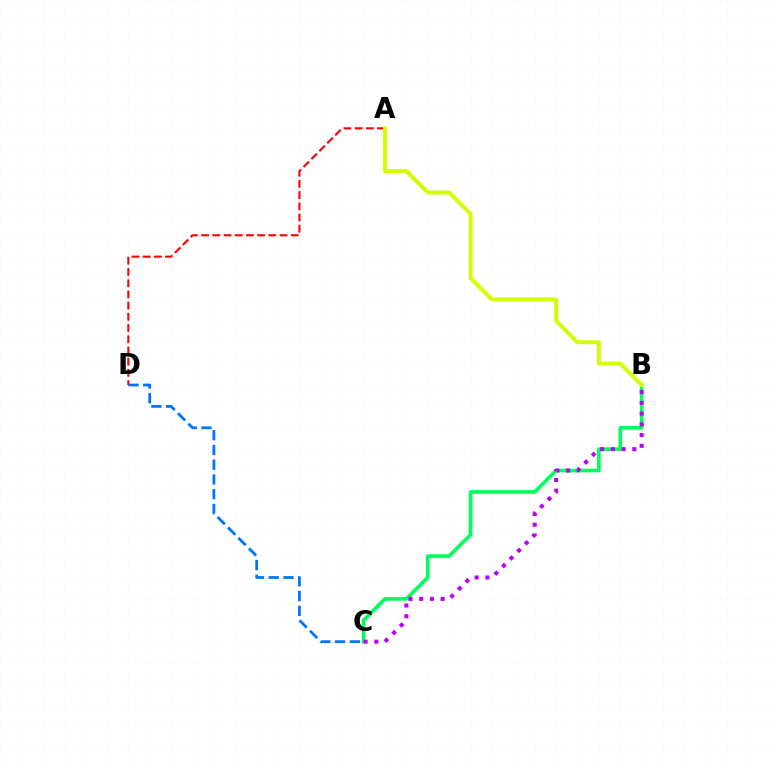{('C', 'D'): [{'color': '#0074ff', 'line_style': 'dashed', 'thickness': 2.0}], ('A', 'D'): [{'color': '#ff0000', 'line_style': 'dashed', 'thickness': 1.52}], ('B', 'C'): [{'color': '#00ff5c', 'line_style': 'solid', 'thickness': 2.62}, {'color': '#b900ff', 'line_style': 'dotted', 'thickness': 2.91}], ('A', 'B'): [{'color': '#d1ff00', 'line_style': 'solid', 'thickness': 2.87}]}